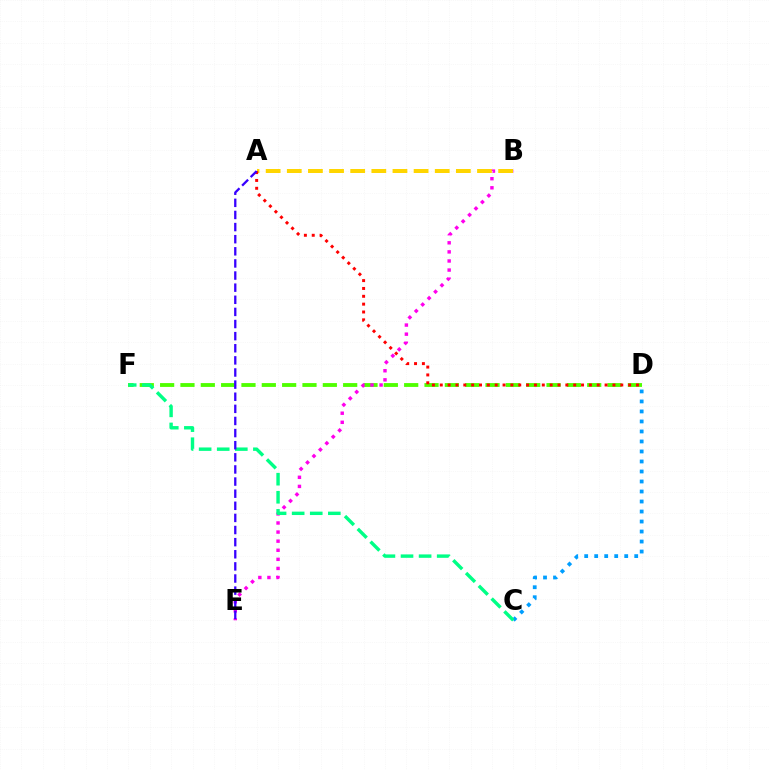{('D', 'F'): [{'color': '#4fff00', 'line_style': 'dashed', 'thickness': 2.76}], ('B', 'E'): [{'color': '#ff00ed', 'line_style': 'dotted', 'thickness': 2.47}], ('C', 'D'): [{'color': '#009eff', 'line_style': 'dotted', 'thickness': 2.72}], ('A', 'B'): [{'color': '#ffd500', 'line_style': 'dashed', 'thickness': 2.87}], ('A', 'D'): [{'color': '#ff0000', 'line_style': 'dotted', 'thickness': 2.13}], ('C', 'F'): [{'color': '#00ff86', 'line_style': 'dashed', 'thickness': 2.46}], ('A', 'E'): [{'color': '#3700ff', 'line_style': 'dashed', 'thickness': 1.65}]}